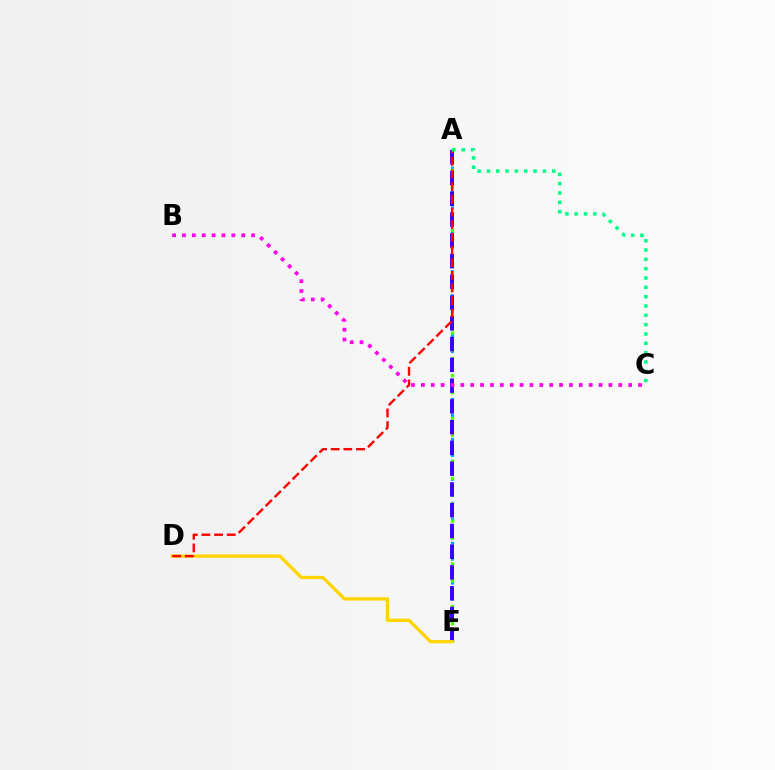{('A', 'E'): [{'color': '#009eff', 'line_style': 'dotted', 'thickness': 2.17}, {'color': '#4fff00', 'line_style': 'dotted', 'thickness': 2.32}, {'color': '#3700ff', 'line_style': 'dashed', 'thickness': 2.82}], ('D', 'E'): [{'color': '#ffd500', 'line_style': 'solid', 'thickness': 2.38}], ('A', 'D'): [{'color': '#ff0000', 'line_style': 'dashed', 'thickness': 1.72}], ('A', 'C'): [{'color': '#00ff86', 'line_style': 'dotted', 'thickness': 2.53}], ('B', 'C'): [{'color': '#ff00ed', 'line_style': 'dotted', 'thickness': 2.68}]}